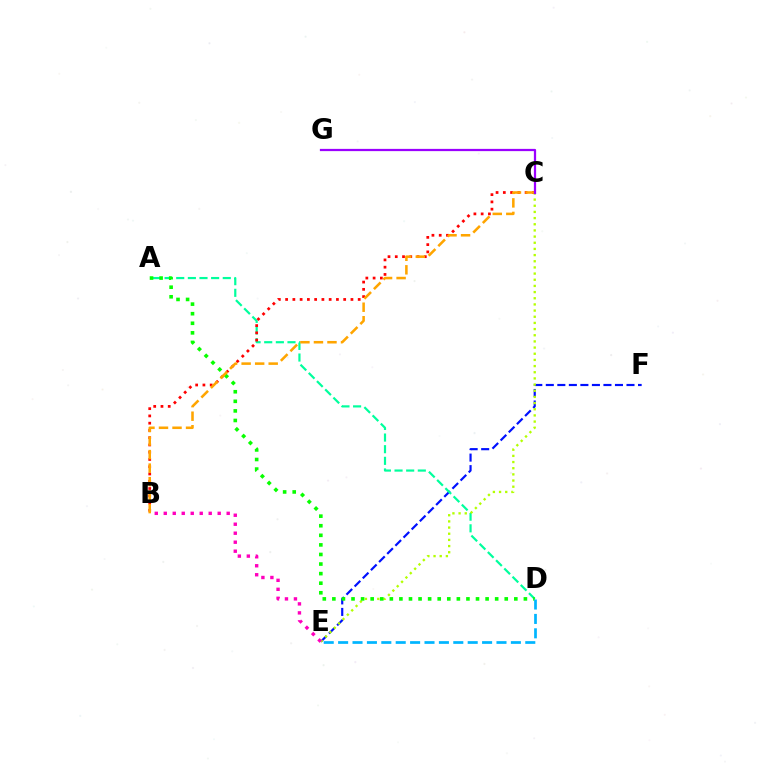{('E', 'F'): [{'color': '#0010ff', 'line_style': 'dashed', 'thickness': 1.57}], ('A', 'D'): [{'color': '#00ff9d', 'line_style': 'dashed', 'thickness': 1.58}, {'color': '#08ff00', 'line_style': 'dotted', 'thickness': 2.6}], ('B', 'C'): [{'color': '#ff0000', 'line_style': 'dotted', 'thickness': 1.97}, {'color': '#ffa500', 'line_style': 'dashed', 'thickness': 1.84}], ('C', 'E'): [{'color': '#b3ff00', 'line_style': 'dotted', 'thickness': 1.68}], ('C', 'G'): [{'color': '#9b00ff', 'line_style': 'solid', 'thickness': 1.61}], ('D', 'E'): [{'color': '#00b5ff', 'line_style': 'dashed', 'thickness': 1.96}], ('B', 'E'): [{'color': '#ff00bd', 'line_style': 'dotted', 'thickness': 2.44}]}